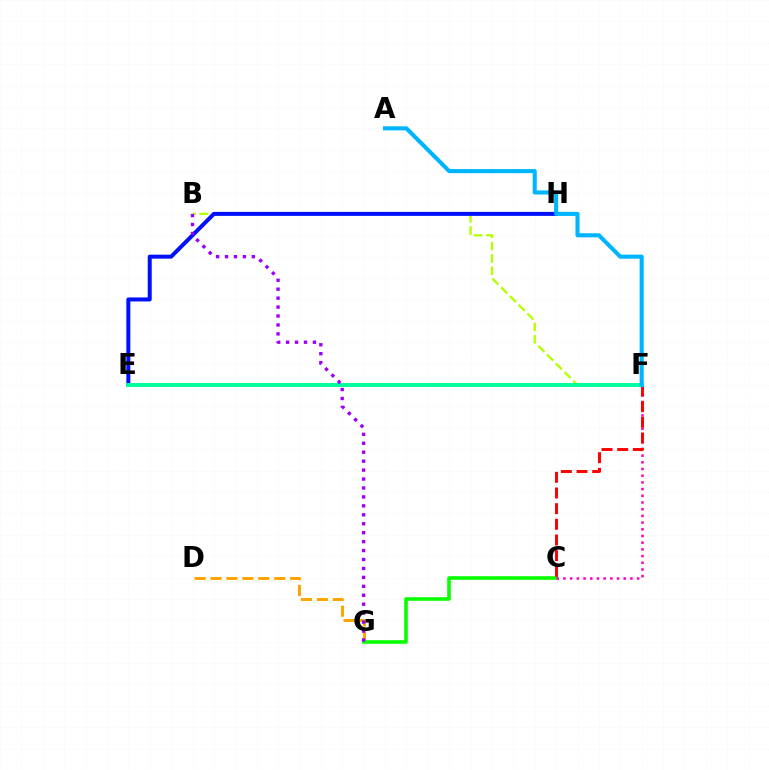{('D', 'G'): [{'color': '#ffa500', 'line_style': 'dashed', 'thickness': 2.16}], ('B', 'F'): [{'color': '#b3ff00', 'line_style': 'dashed', 'thickness': 1.67}], ('C', 'G'): [{'color': '#08ff00', 'line_style': 'solid', 'thickness': 2.59}], ('E', 'H'): [{'color': '#0010ff', 'line_style': 'solid', 'thickness': 2.88}], ('C', 'F'): [{'color': '#ff00bd', 'line_style': 'dotted', 'thickness': 1.82}, {'color': '#ff0000', 'line_style': 'dashed', 'thickness': 2.13}], ('E', 'F'): [{'color': '#00ff9d', 'line_style': 'solid', 'thickness': 2.84}], ('B', 'G'): [{'color': '#9b00ff', 'line_style': 'dotted', 'thickness': 2.43}], ('A', 'F'): [{'color': '#00b5ff', 'line_style': 'solid', 'thickness': 2.94}]}